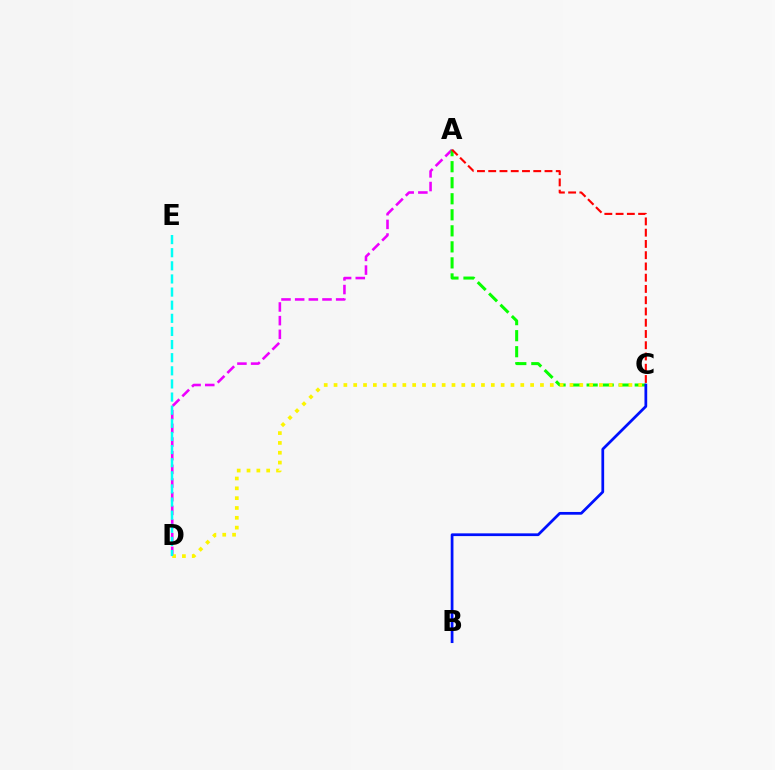{('A', 'D'): [{'color': '#ee00ff', 'line_style': 'dashed', 'thickness': 1.86}], ('A', 'C'): [{'color': '#08ff00', 'line_style': 'dashed', 'thickness': 2.18}, {'color': '#ff0000', 'line_style': 'dashed', 'thickness': 1.53}], ('C', 'D'): [{'color': '#fcf500', 'line_style': 'dotted', 'thickness': 2.67}], ('B', 'C'): [{'color': '#0010ff', 'line_style': 'solid', 'thickness': 1.97}], ('D', 'E'): [{'color': '#00fff6', 'line_style': 'dashed', 'thickness': 1.78}]}